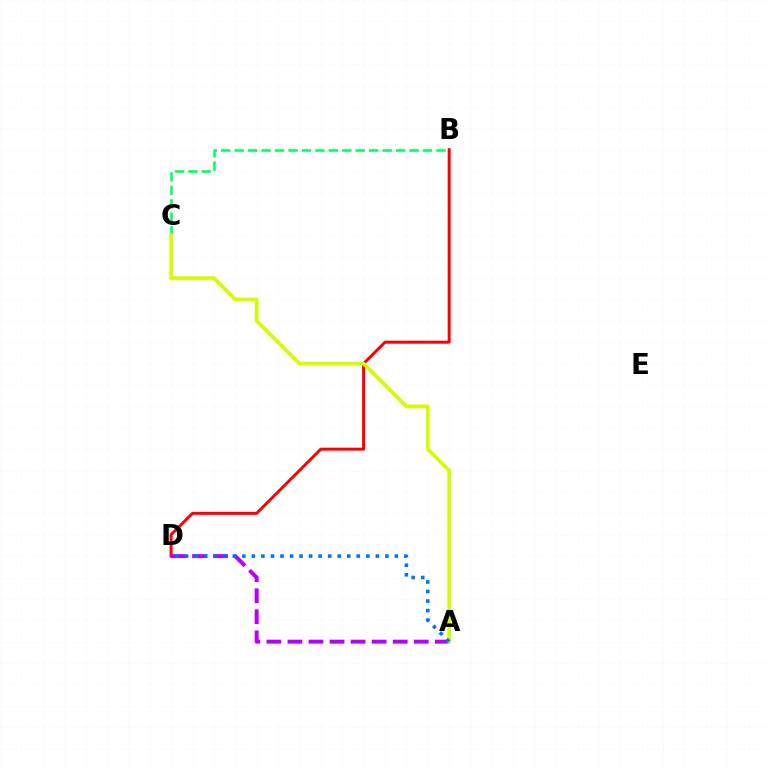{('B', 'C'): [{'color': '#00ff5c', 'line_style': 'dashed', 'thickness': 1.83}], ('B', 'D'): [{'color': '#ff0000', 'line_style': 'solid', 'thickness': 2.14}], ('A', 'D'): [{'color': '#b900ff', 'line_style': 'dashed', 'thickness': 2.86}, {'color': '#0074ff', 'line_style': 'dotted', 'thickness': 2.59}], ('A', 'C'): [{'color': '#d1ff00', 'line_style': 'solid', 'thickness': 2.65}]}